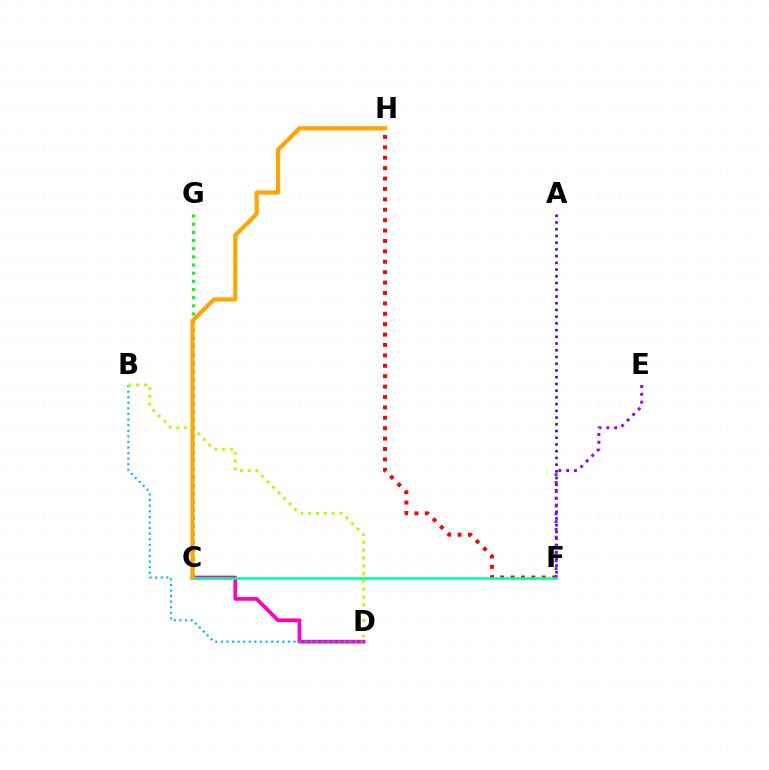{('C', 'D'): [{'color': '#ff00bd', 'line_style': 'solid', 'thickness': 2.67}], ('F', 'H'): [{'color': '#ff0000', 'line_style': 'dotted', 'thickness': 2.83}], ('B', 'D'): [{'color': '#00b5ff', 'line_style': 'dotted', 'thickness': 1.52}, {'color': '#b3ff00', 'line_style': 'dotted', 'thickness': 2.12}], ('A', 'F'): [{'color': '#0010ff', 'line_style': 'dotted', 'thickness': 1.83}], ('C', 'F'): [{'color': '#00ff9d', 'line_style': 'solid', 'thickness': 1.85}], ('C', 'G'): [{'color': '#08ff00', 'line_style': 'dotted', 'thickness': 2.22}], ('E', 'F'): [{'color': '#9b00ff', 'line_style': 'dotted', 'thickness': 2.13}], ('C', 'H'): [{'color': '#ffa500', 'line_style': 'solid', 'thickness': 3.0}]}